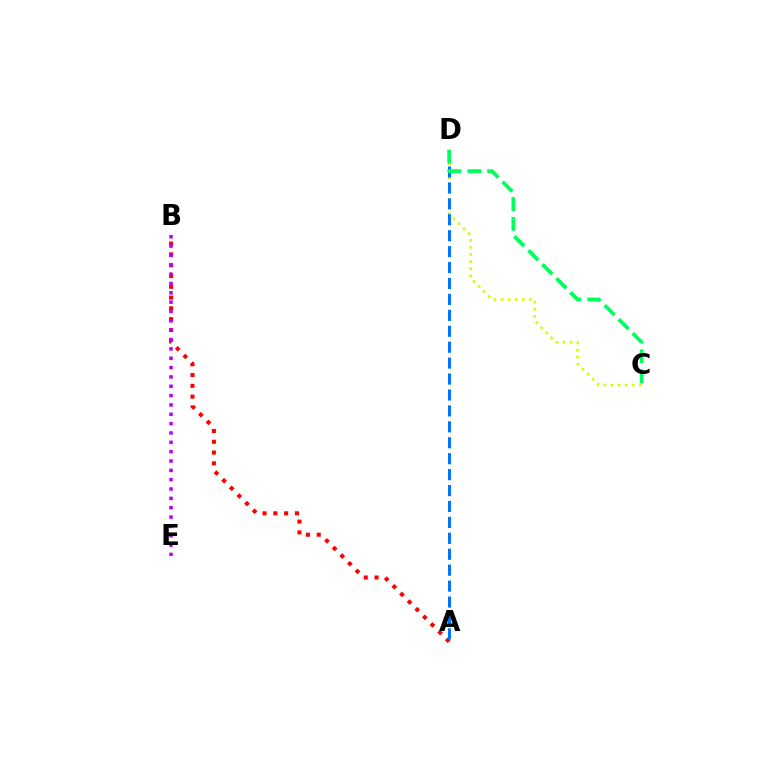{('A', 'B'): [{'color': '#ff0000', 'line_style': 'dotted', 'thickness': 2.93}], ('C', 'D'): [{'color': '#d1ff00', 'line_style': 'dotted', 'thickness': 1.93}, {'color': '#00ff5c', 'line_style': 'dashed', 'thickness': 2.69}], ('B', 'E'): [{'color': '#b900ff', 'line_style': 'dotted', 'thickness': 2.54}], ('A', 'D'): [{'color': '#0074ff', 'line_style': 'dashed', 'thickness': 2.16}]}